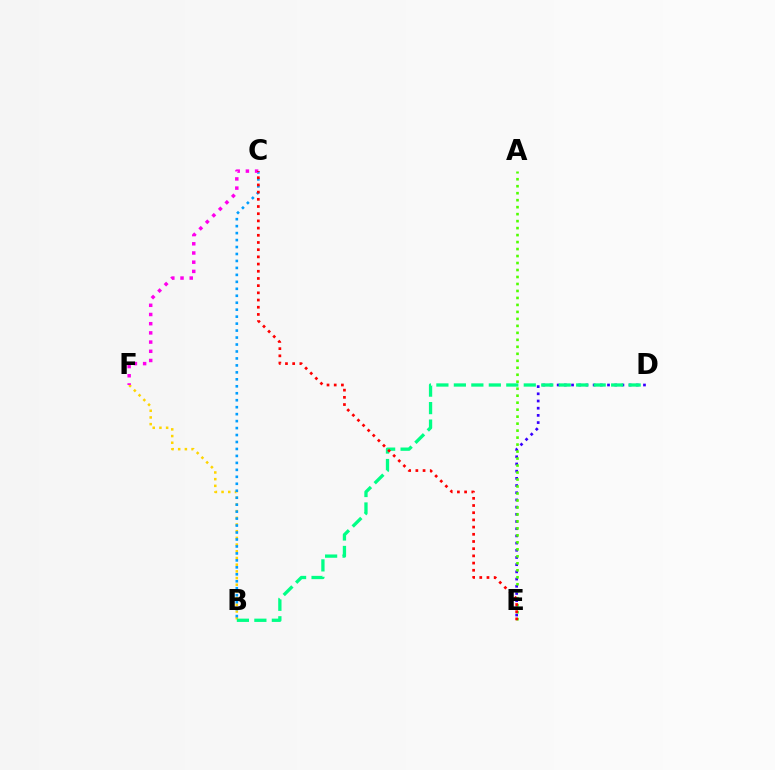{('B', 'F'): [{'color': '#ffd500', 'line_style': 'dotted', 'thickness': 1.82}], ('B', 'C'): [{'color': '#009eff', 'line_style': 'dotted', 'thickness': 1.89}], ('C', 'F'): [{'color': '#ff00ed', 'line_style': 'dotted', 'thickness': 2.5}], ('D', 'E'): [{'color': '#3700ff', 'line_style': 'dotted', 'thickness': 1.95}], ('A', 'E'): [{'color': '#4fff00', 'line_style': 'dotted', 'thickness': 1.9}], ('B', 'D'): [{'color': '#00ff86', 'line_style': 'dashed', 'thickness': 2.37}], ('C', 'E'): [{'color': '#ff0000', 'line_style': 'dotted', 'thickness': 1.95}]}